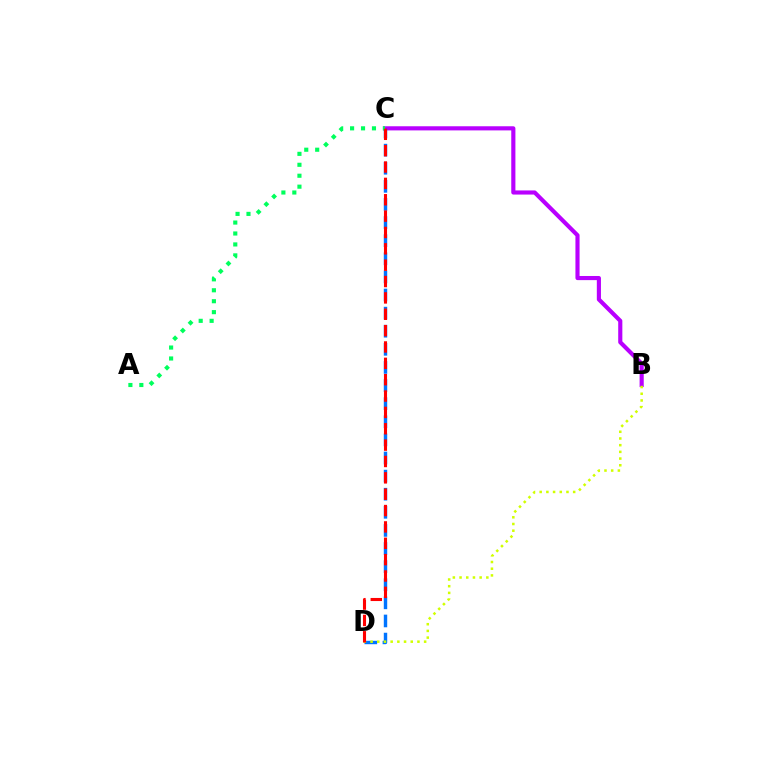{('B', 'C'): [{'color': '#b900ff', 'line_style': 'solid', 'thickness': 2.98}], ('C', 'D'): [{'color': '#0074ff', 'line_style': 'dashed', 'thickness': 2.46}, {'color': '#ff0000', 'line_style': 'dashed', 'thickness': 2.22}], ('A', 'C'): [{'color': '#00ff5c', 'line_style': 'dotted', 'thickness': 2.97}], ('B', 'D'): [{'color': '#d1ff00', 'line_style': 'dotted', 'thickness': 1.82}]}